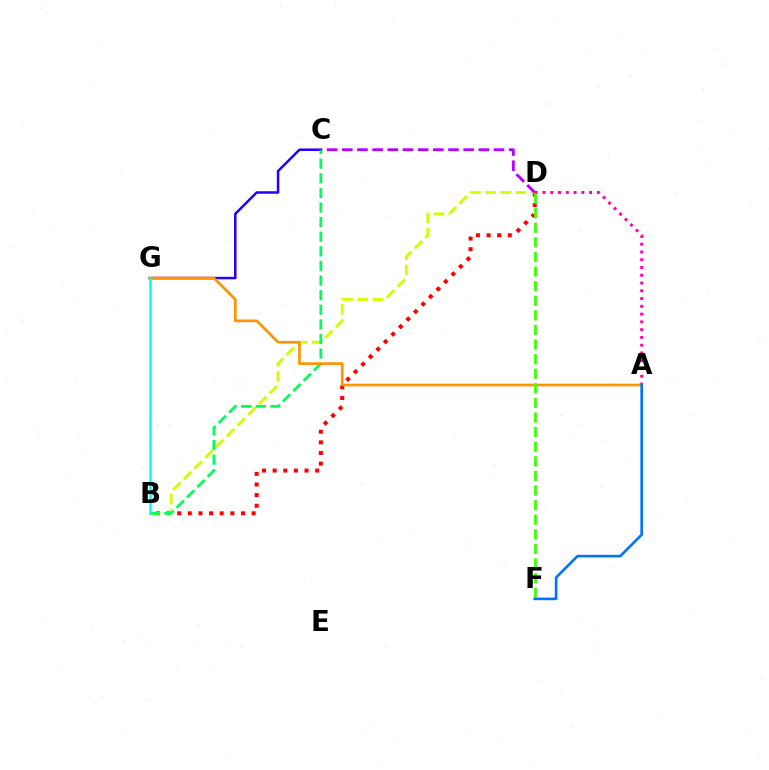{('B', 'D'): [{'color': '#ff0000', 'line_style': 'dotted', 'thickness': 2.89}, {'color': '#d1ff00', 'line_style': 'dashed', 'thickness': 2.06}], ('C', 'G'): [{'color': '#2500ff', 'line_style': 'solid', 'thickness': 1.82}], ('B', 'C'): [{'color': '#00ff5c', 'line_style': 'dashed', 'thickness': 1.99}], ('A', 'D'): [{'color': '#ff00ac', 'line_style': 'dotted', 'thickness': 2.11}], ('A', 'G'): [{'color': '#ff9400', 'line_style': 'solid', 'thickness': 1.93}], ('B', 'G'): [{'color': '#00fff6', 'line_style': 'solid', 'thickness': 1.8}], ('D', 'F'): [{'color': '#3dff00', 'line_style': 'dashed', 'thickness': 1.98}], ('A', 'F'): [{'color': '#0074ff', 'line_style': 'solid', 'thickness': 1.9}], ('C', 'D'): [{'color': '#b900ff', 'line_style': 'dashed', 'thickness': 2.06}]}